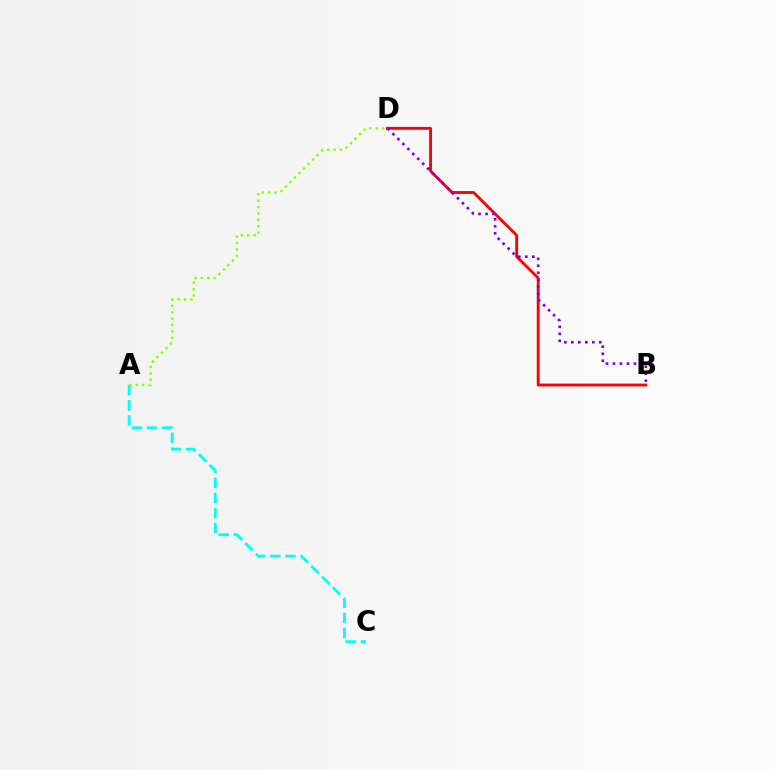{('B', 'D'): [{'color': '#ff0000', 'line_style': 'solid', 'thickness': 2.06}, {'color': '#7200ff', 'line_style': 'dotted', 'thickness': 1.9}], ('A', 'C'): [{'color': '#00fff6', 'line_style': 'dashed', 'thickness': 2.05}], ('A', 'D'): [{'color': '#84ff00', 'line_style': 'dotted', 'thickness': 1.73}]}